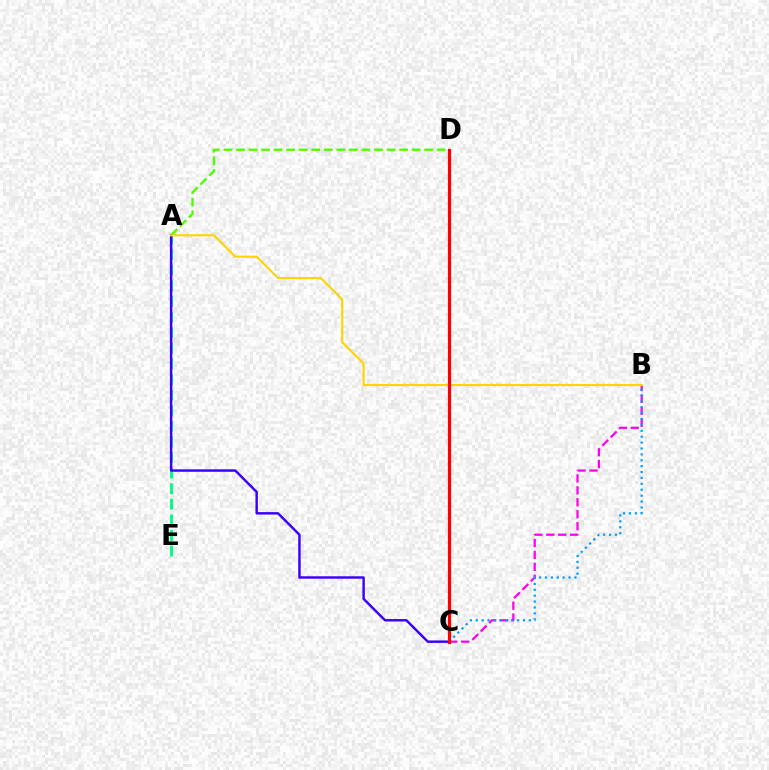{('A', 'D'): [{'color': '#4fff00', 'line_style': 'dashed', 'thickness': 1.7}], ('B', 'C'): [{'color': '#ff00ed', 'line_style': 'dashed', 'thickness': 1.62}, {'color': '#009eff', 'line_style': 'dotted', 'thickness': 1.6}], ('A', 'E'): [{'color': '#00ff86', 'line_style': 'dashed', 'thickness': 2.12}], ('A', 'C'): [{'color': '#3700ff', 'line_style': 'solid', 'thickness': 1.76}], ('A', 'B'): [{'color': '#ffd500', 'line_style': 'solid', 'thickness': 1.52}], ('C', 'D'): [{'color': '#ff0000', 'line_style': 'solid', 'thickness': 2.29}]}